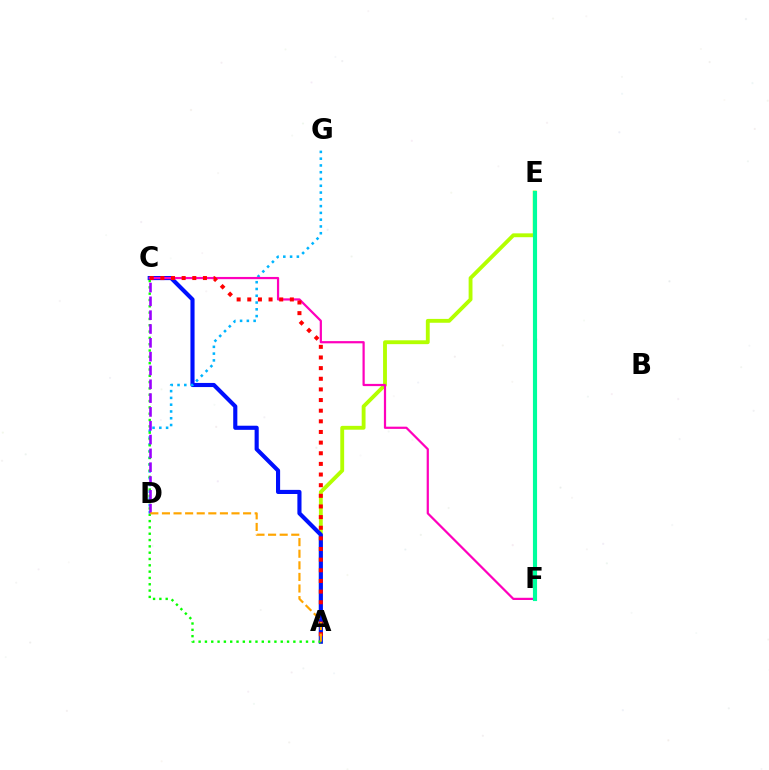{('A', 'E'): [{'color': '#b3ff00', 'line_style': 'solid', 'thickness': 2.77}], ('A', 'C'): [{'color': '#0010ff', 'line_style': 'solid', 'thickness': 2.97}, {'color': '#08ff00', 'line_style': 'dotted', 'thickness': 1.72}, {'color': '#ff0000', 'line_style': 'dotted', 'thickness': 2.89}], ('D', 'G'): [{'color': '#00b5ff', 'line_style': 'dotted', 'thickness': 1.84}], ('C', 'F'): [{'color': '#ff00bd', 'line_style': 'solid', 'thickness': 1.6}], ('E', 'F'): [{'color': '#00ff9d', 'line_style': 'solid', 'thickness': 2.97}], ('C', 'D'): [{'color': '#9b00ff', 'line_style': 'dashed', 'thickness': 1.88}], ('A', 'D'): [{'color': '#ffa500', 'line_style': 'dashed', 'thickness': 1.57}]}